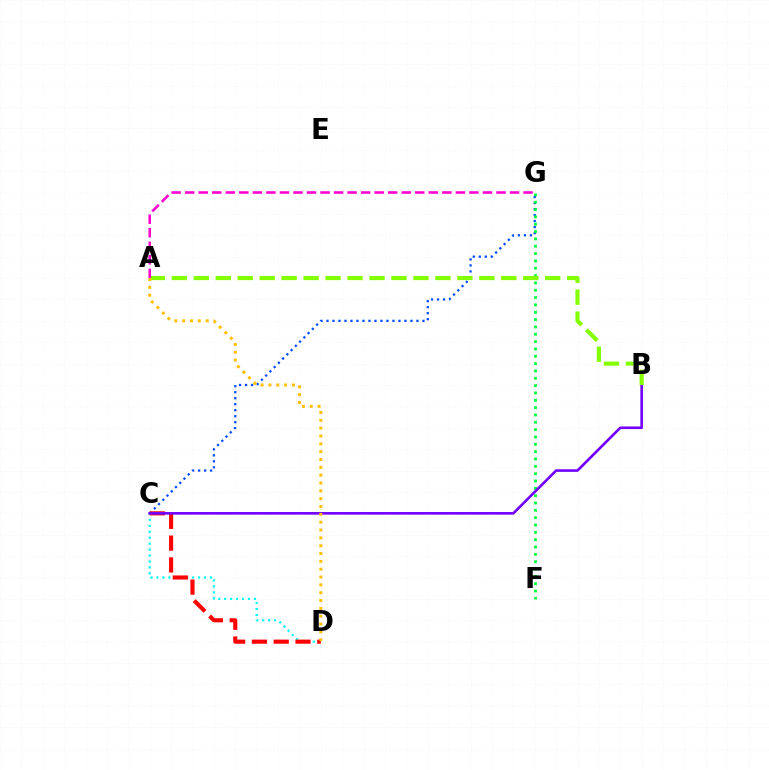{('C', 'G'): [{'color': '#004bff', 'line_style': 'dotted', 'thickness': 1.63}], ('F', 'G'): [{'color': '#00ff39', 'line_style': 'dotted', 'thickness': 1.99}], ('C', 'D'): [{'color': '#00fff6', 'line_style': 'dotted', 'thickness': 1.61}, {'color': '#ff0000', 'line_style': 'dashed', 'thickness': 2.96}], ('B', 'C'): [{'color': '#7200ff', 'line_style': 'solid', 'thickness': 1.89}], ('A', 'B'): [{'color': '#84ff00', 'line_style': 'dashed', 'thickness': 2.98}], ('A', 'G'): [{'color': '#ff00cf', 'line_style': 'dashed', 'thickness': 1.84}], ('A', 'D'): [{'color': '#ffbd00', 'line_style': 'dotted', 'thickness': 2.13}]}